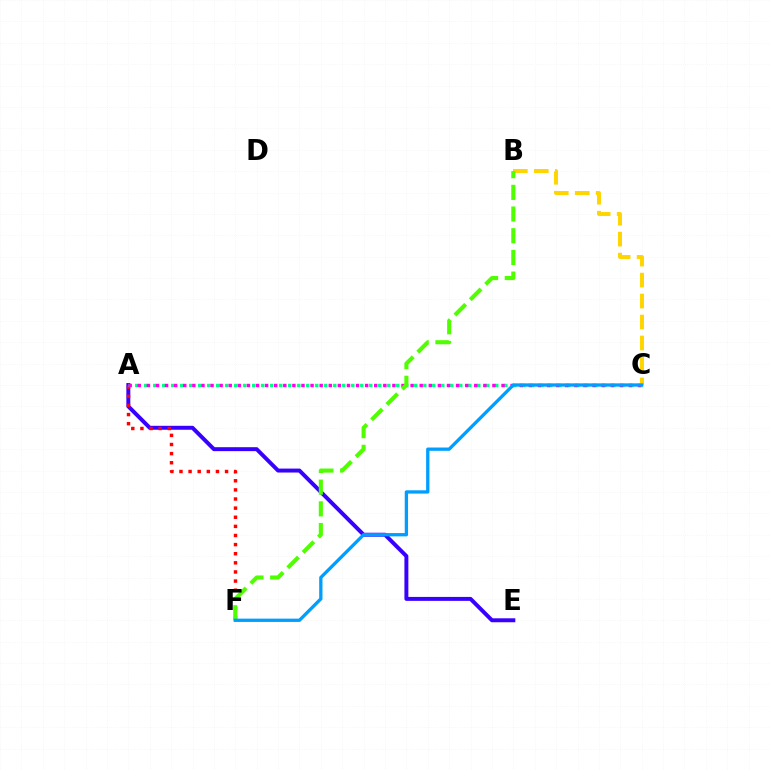{('A', 'E'): [{'color': '#3700ff', 'line_style': 'solid', 'thickness': 2.85}], ('A', 'F'): [{'color': '#ff0000', 'line_style': 'dotted', 'thickness': 2.48}], ('A', 'C'): [{'color': '#00ff86', 'line_style': 'dotted', 'thickness': 2.45}, {'color': '#ff00ed', 'line_style': 'dotted', 'thickness': 2.47}], ('B', 'C'): [{'color': '#ffd500', 'line_style': 'dashed', 'thickness': 2.85}], ('B', 'F'): [{'color': '#4fff00', 'line_style': 'dashed', 'thickness': 2.95}], ('C', 'F'): [{'color': '#009eff', 'line_style': 'solid', 'thickness': 2.37}]}